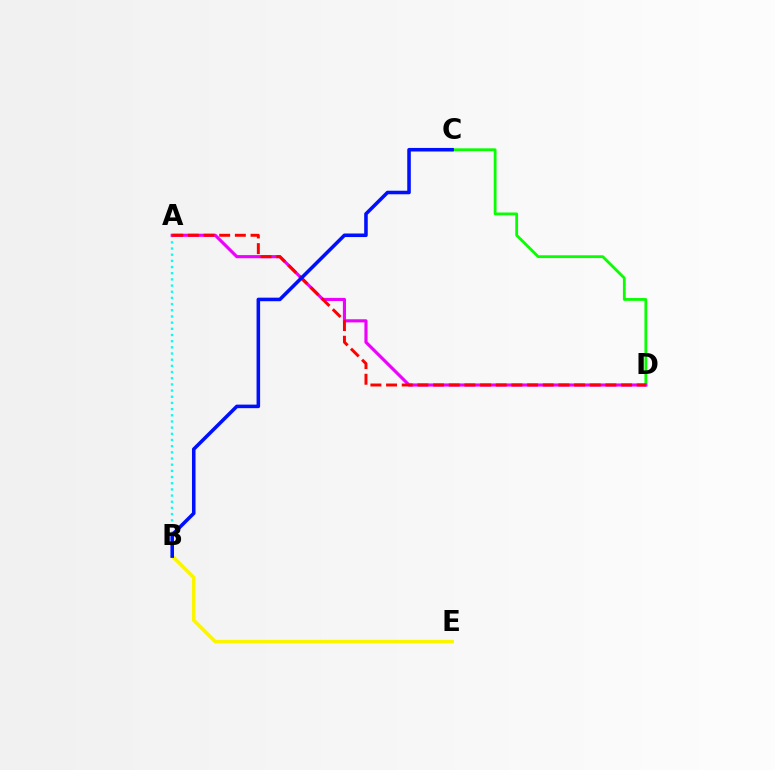{('C', 'D'): [{'color': '#08ff00', 'line_style': 'solid', 'thickness': 2.01}], ('B', 'E'): [{'color': '#fcf500', 'line_style': 'solid', 'thickness': 2.55}], ('A', 'B'): [{'color': '#00fff6', 'line_style': 'dotted', 'thickness': 1.68}], ('A', 'D'): [{'color': '#ee00ff', 'line_style': 'solid', 'thickness': 2.25}, {'color': '#ff0000', 'line_style': 'dashed', 'thickness': 2.13}], ('B', 'C'): [{'color': '#0010ff', 'line_style': 'solid', 'thickness': 2.56}]}